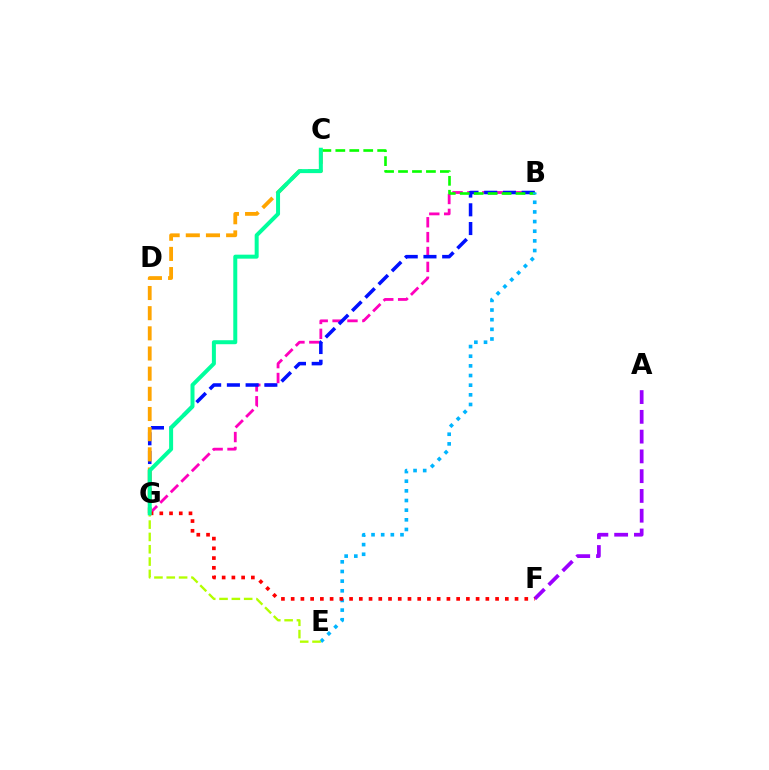{('B', 'G'): [{'color': '#ff00bd', 'line_style': 'dashed', 'thickness': 2.02}, {'color': '#0010ff', 'line_style': 'dashed', 'thickness': 2.54}], ('A', 'F'): [{'color': '#9b00ff', 'line_style': 'dashed', 'thickness': 2.69}], ('B', 'C'): [{'color': '#08ff00', 'line_style': 'dashed', 'thickness': 1.9}], ('C', 'G'): [{'color': '#ffa500', 'line_style': 'dashed', 'thickness': 2.74}, {'color': '#00ff9d', 'line_style': 'solid', 'thickness': 2.87}], ('B', 'E'): [{'color': '#00b5ff', 'line_style': 'dotted', 'thickness': 2.62}], ('E', 'G'): [{'color': '#b3ff00', 'line_style': 'dashed', 'thickness': 1.67}], ('F', 'G'): [{'color': '#ff0000', 'line_style': 'dotted', 'thickness': 2.64}]}